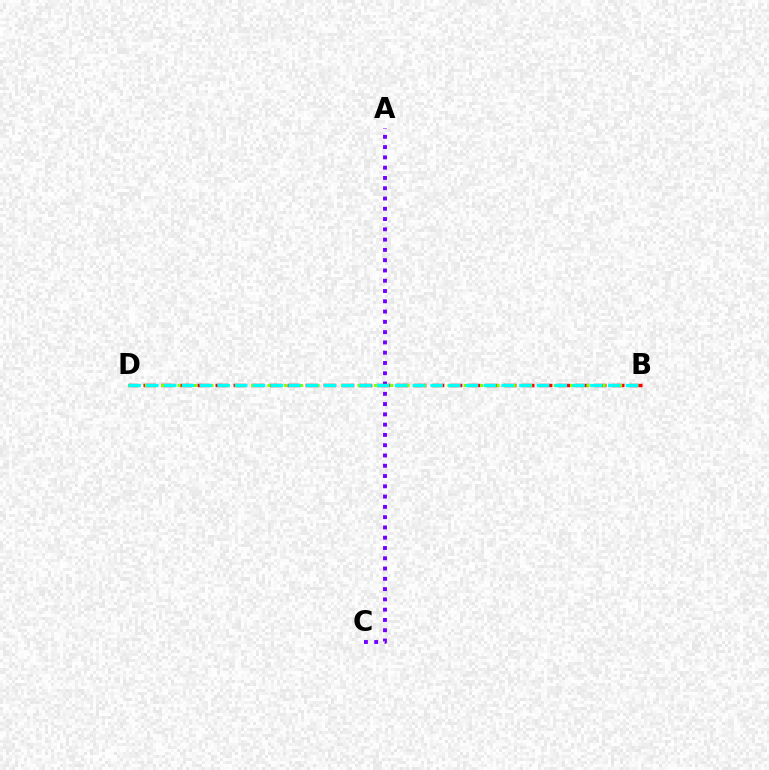{('A', 'C'): [{'color': '#7200ff', 'line_style': 'dotted', 'thickness': 2.79}], ('B', 'D'): [{'color': '#ff0000', 'line_style': 'dashed', 'thickness': 2.45}, {'color': '#84ff00', 'line_style': 'dotted', 'thickness': 2.22}, {'color': '#00fff6', 'line_style': 'dashed', 'thickness': 2.41}]}